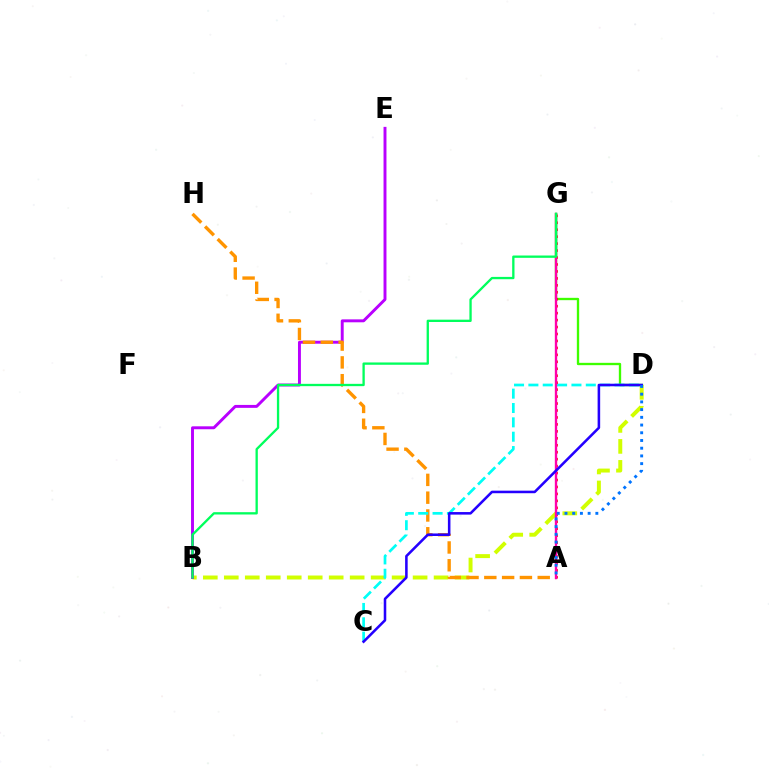{('D', 'G'): [{'color': '#3dff00', 'line_style': 'solid', 'thickness': 1.68}], ('B', 'D'): [{'color': '#d1ff00', 'line_style': 'dashed', 'thickness': 2.85}], ('B', 'E'): [{'color': '#b900ff', 'line_style': 'solid', 'thickness': 2.11}], ('A', 'H'): [{'color': '#ff9400', 'line_style': 'dashed', 'thickness': 2.42}], ('C', 'D'): [{'color': '#00fff6', 'line_style': 'dashed', 'thickness': 1.95}, {'color': '#2500ff', 'line_style': 'solid', 'thickness': 1.84}], ('A', 'G'): [{'color': '#ff0000', 'line_style': 'dotted', 'thickness': 1.89}, {'color': '#ff00ac', 'line_style': 'solid', 'thickness': 1.69}], ('B', 'G'): [{'color': '#00ff5c', 'line_style': 'solid', 'thickness': 1.67}], ('A', 'D'): [{'color': '#0074ff', 'line_style': 'dotted', 'thickness': 2.1}]}